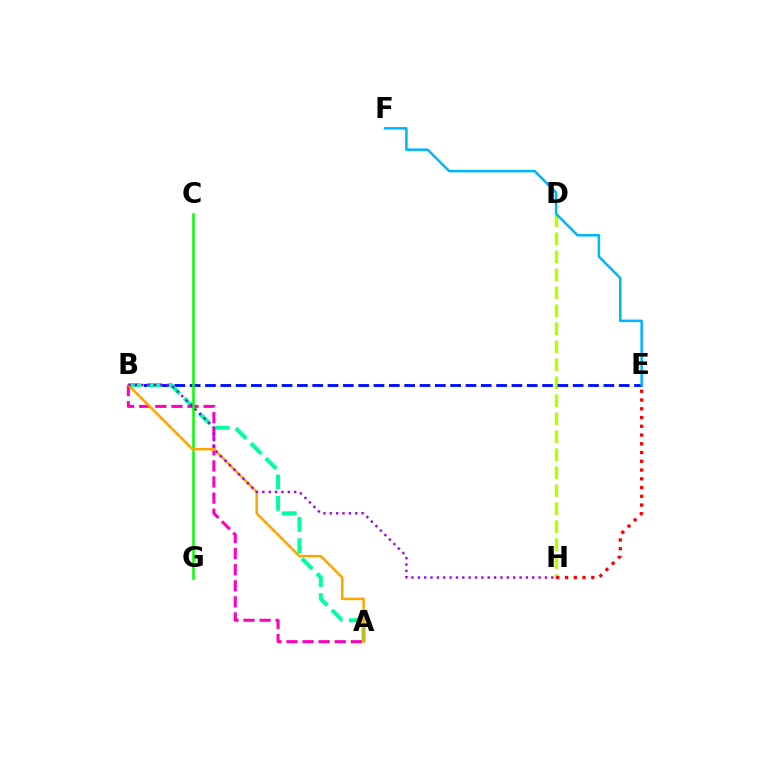{('D', 'H'): [{'color': '#b3ff00', 'line_style': 'dashed', 'thickness': 2.44}], ('B', 'E'): [{'color': '#0010ff', 'line_style': 'dashed', 'thickness': 2.08}], ('E', 'F'): [{'color': '#00b5ff', 'line_style': 'solid', 'thickness': 1.82}], ('A', 'B'): [{'color': '#00ff9d', 'line_style': 'dashed', 'thickness': 2.89}, {'color': '#ff00bd', 'line_style': 'dashed', 'thickness': 2.19}, {'color': '#ffa500', 'line_style': 'solid', 'thickness': 1.8}], ('E', 'H'): [{'color': '#ff0000', 'line_style': 'dotted', 'thickness': 2.38}], ('C', 'G'): [{'color': '#08ff00', 'line_style': 'solid', 'thickness': 1.82}], ('B', 'H'): [{'color': '#9b00ff', 'line_style': 'dotted', 'thickness': 1.73}]}